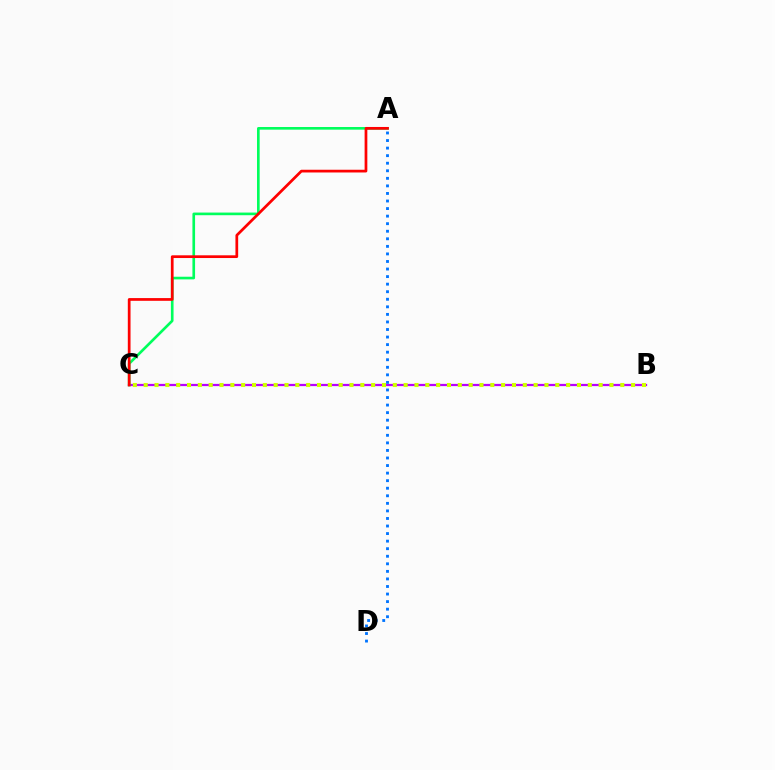{('B', 'C'): [{'color': '#b900ff', 'line_style': 'solid', 'thickness': 1.61}, {'color': '#d1ff00', 'line_style': 'dotted', 'thickness': 2.94}], ('A', 'D'): [{'color': '#0074ff', 'line_style': 'dotted', 'thickness': 2.05}], ('A', 'C'): [{'color': '#00ff5c', 'line_style': 'solid', 'thickness': 1.91}, {'color': '#ff0000', 'line_style': 'solid', 'thickness': 1.96}]}